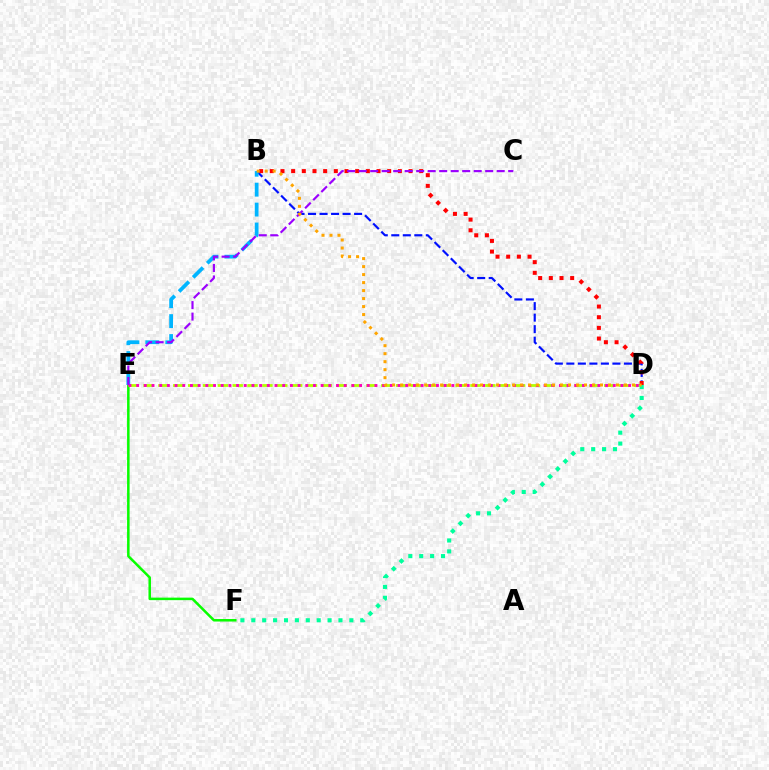{('B', 'D'): [{'color': '#0010ff', 'line_style': 'dashed', 'thickness': 1.56}, {'color': '#ff0000', 'line_style': 'dotted', 'thickness': 2.9}, {'color': '#ffa500', 'line_style': 'dotted', 'thickness': 2.17}], ('E', 'F'): [{'color': '#08ff00', 'line_style': 'solid', 'thickness': 1.81}], ('B', 'E'): [{'color': '#00b5ff', 'line_style': 'dashed', 'thickness': 2.71}], ('D', 'E'): [{'color': '#b3ff00', 'line_style': 'dashed', 'thickness': 2.02}, {'color': '#ff00bd', 'line_style': 'dotted', 'thickness': 2.09}], ('C', 'E'): [{'color': '#9b00ff', 'line_style': 'dashed', 'thickness': 1.56}], ('D', 'F'): [{'color': '#00ff9d', 'line_style': 'dotted', 'thickness': 2.96}]}